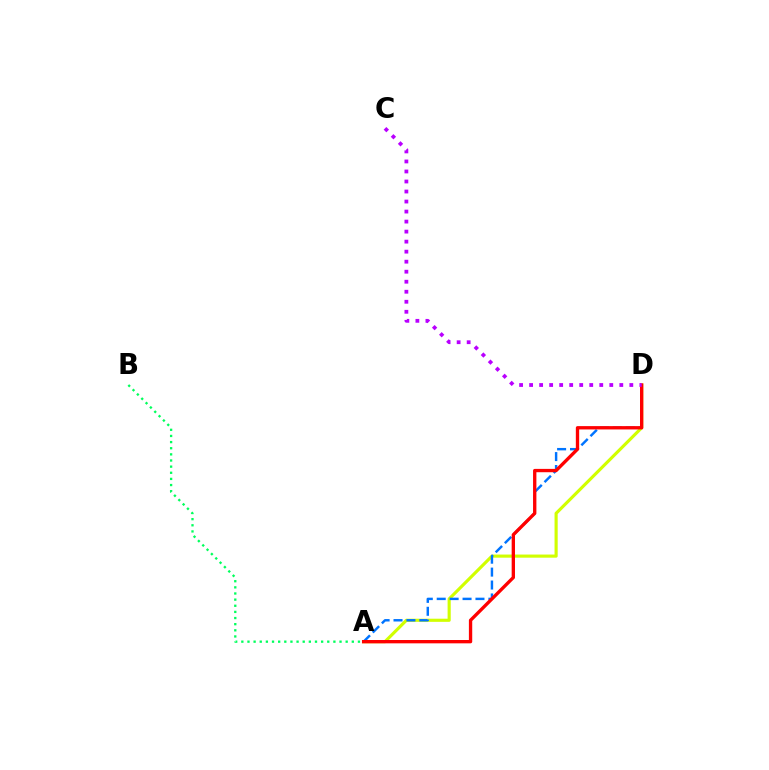{('A', 'D'): [{'color': '#d1ff00', 'line_style': 'solid', 'thickness': 2.26}, {'color': '#0074ff', 'line_style': 'dashed', 'thickness': 1.75}, {'color': '#ff0000', 'line_style': 'solid', 'thickness': 2.4}], ('A', 'B'): [{'color': '#00ff5c', 'line_style': 'dotted', 'thickness': 1.67}], ('C', 'D'): [{'color': '#b900ff', 'line_style': 'dotted', 'thickness': 2.72}]}